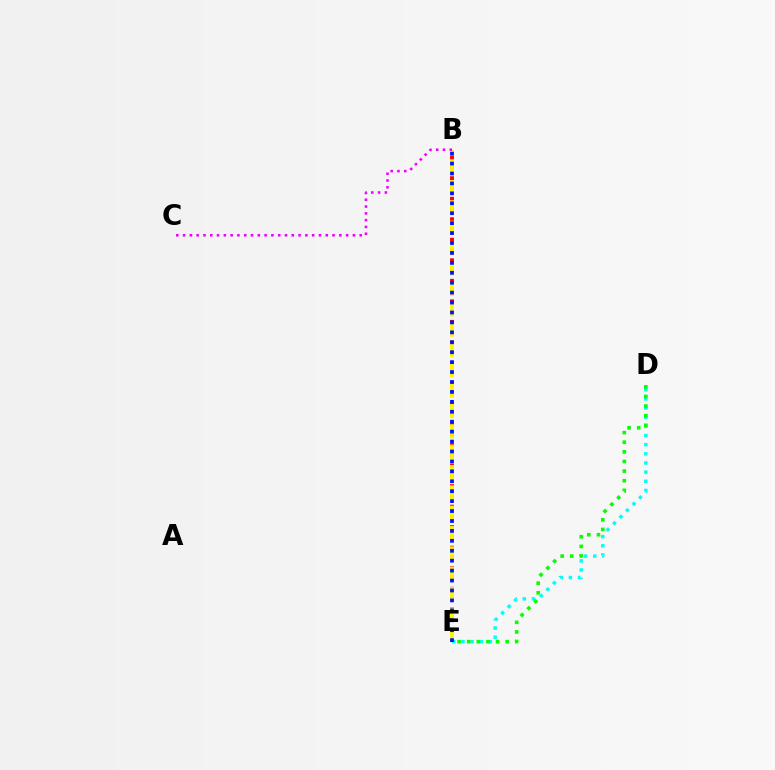{('D', 'E'): [{'color': '#00fff6', 'line_style': 'dotted', 'thickness': 2.49}, {'color': '#08ff00', 'line_style': 'dotted', 'thickness': 2.61}], ('B', 'E'): [{'color': '#ff0000', 'line_style': 'dotted', 'thickness': 2.79}, {'color': '#fcf500', 'line_style': 'dashed', 'thickness': 2.76}, {'color': '#0010ff', 'line_style': 'dotted', 'thickness': 2.7}], ('B', 'C'): [{'color': '#ee00ff', 'line_style': 'dotted', 'thickness': 1.85}]}